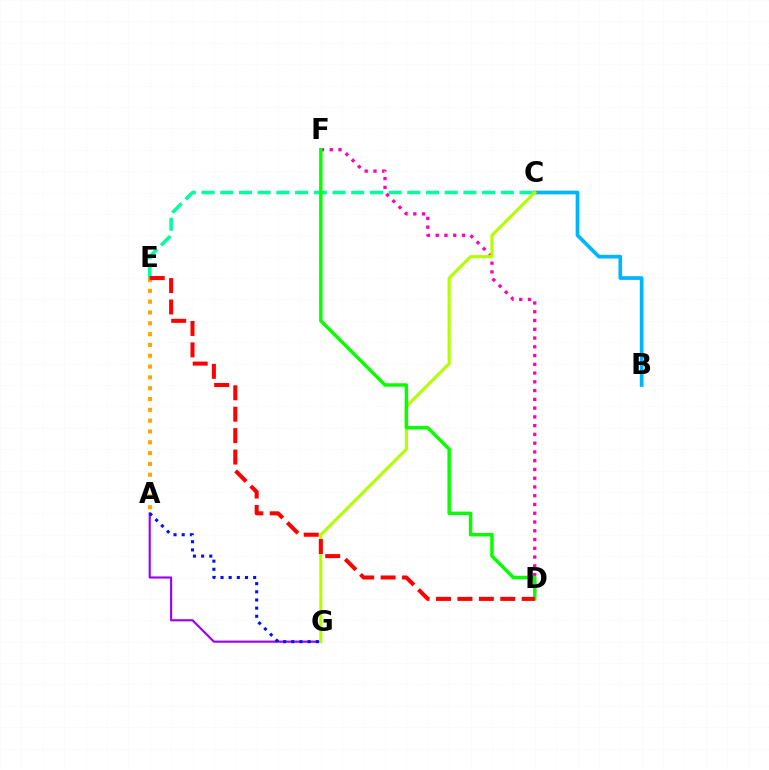{('C', 'E'): [{'color': '#00ff9d', 'line_style': 'dashed', 'thickness': 2.54}], ('B', 'C'): [{'color': '#00b5ff', 'line_style': 'solid', 'thickness': 2.66}], ('D', 'F'): [{'color': '#ff00bd', 'line_style': 'dotted', 'thickness': 2.38}, {'color': '#08ff00', 'line_style': 'solid', 'thickness': 2.49}], ('A', 'E'): [{'color': '#ffa500', 'line_style': 'dotted', 'thickness': 2.94}], ('A', 'G'): [{'color': '#9b00ff', 'line_style': 'solid', 'thickness': 1.54}, {'color': '#0010ff', 'line_style': 'dotted', 'thickness': 2.22}], ('C', 'G'): [{'color': '#b3ff00', 'line_style': 'solid', 'thickness': 2.26}], ('D', 'E'): [{'color': '#ff0000', 'line_style': 'dashed', 'thickness': 2.91}]}